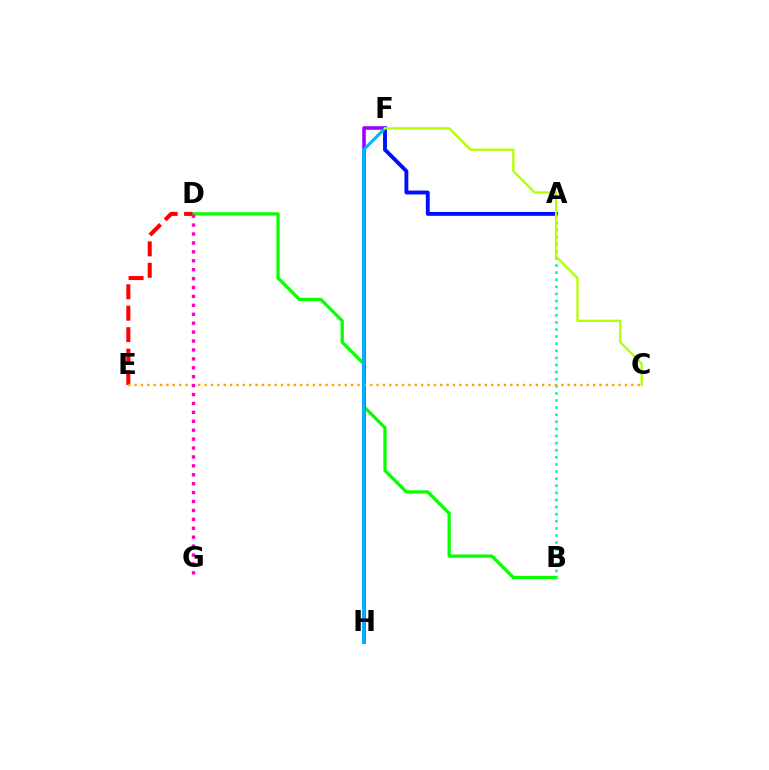{('B', 'D'): [{'color': '#08ff00', 'line_style': 'solid', 'thickness': 2.35}], ('F', 'H'): [{'color': '#9b00ff', 'line_style': 'solid', 'thickness': 2.57}, {'color': '#00b5ff', 'line_style': 'solid', 'thickness': 2.18}], ('A', 'F'): [{'color': '#0010ff', 'line_style': 'solid', 'thickness': 2.79}], ('A', 'B'): [{'color': '#00ff9d', 'line_style': 'dotted', 'thickness': 1.93}], ('D', 'E'): [{'color': '#ff0000', 'line_style': 'dashed', 'thickness': 2.91}], ('C', 'E'): [{'color': '#ffa500', 'line_style': 'dotted', 'thickness': 1.73}], ('C', 'F'): [{'color': '#b3ff00', 'line_style': 'solid', 'thickness': 1.66}], ('D', 'G'): [{'color': '#ff00bd', 'line_style': 'dotted', 'thickness': 2.42}]}